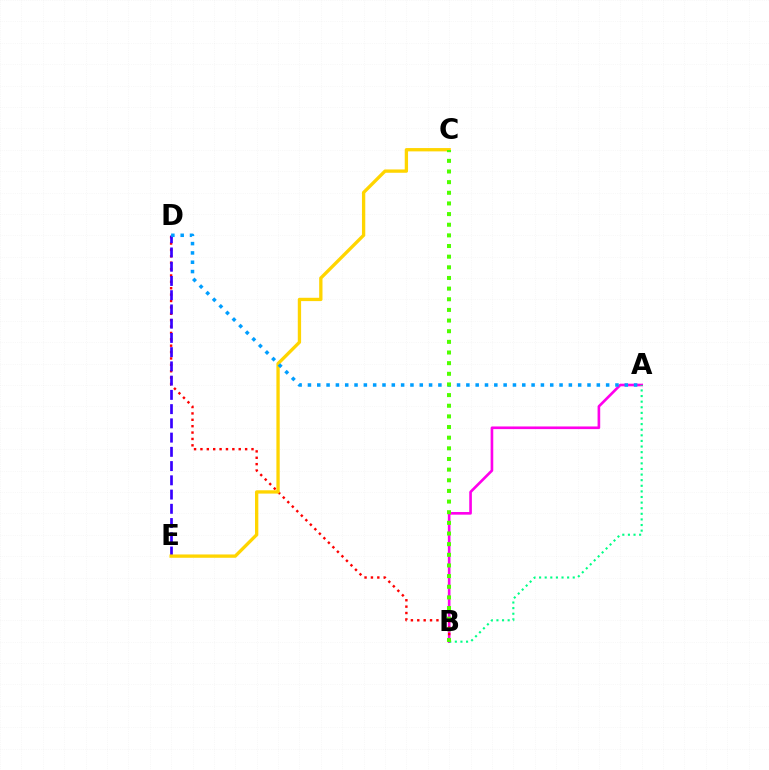{('A', 'B'): [{'color': '#ff00ed', 'line_style': 'solid', 'thickness': 1.9}, {'color': '#00ff86', 'line_style': 'dotted', 'thickness': 1.52}], ('B', 'D'): [{'color': '#ff0000', 'line_style': 'dotted', 'thickness': 1.73}], ('D', 'E'): [{'color': '#3700ff', 'line_style': 'dashed', 'thickness': 1.93}], ('C', 'E'): [{'color': '#ffd500', 'line_style': 'solid', 'thickness': 2.39}], ('A', 'D'): [{'color': '#009eff', 'line_style': 'dotted', 'thickness': 2.53}], ('B', 'C'): [{'color': '#4fff00', 'line_style': 'dotted', 'thickness': 2.89}]}